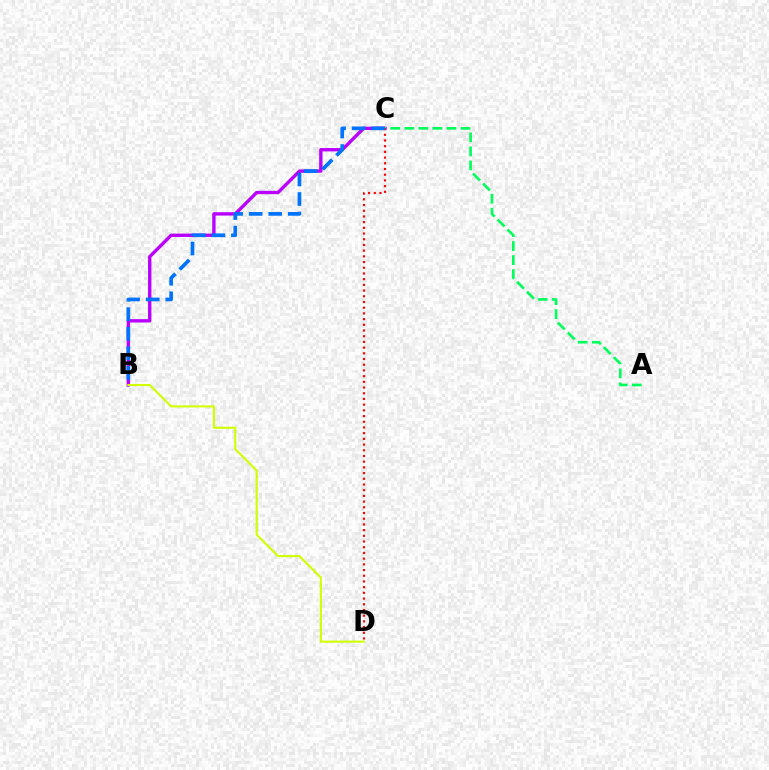{('B', 'C'): [{'color': '#b900ff', 'line_style': 'solid', 'thickness': 2.42}, {'color': '#0074ff', 'line_style': 'dashed', 'thickness': 2.66}], ('A', 'C'): [{'color': '#00ff5c', 'line_style': 'dashed', 'thickness': 1.91}], ('C', 'D'): [{'color': '#ff0000', 'line_style': 'dotted', 'thickness': 1.55}], ('B', 'D'): [{'color': '#d1ff00', 'line_style': 'solid', 'thickness': 1.51}]}